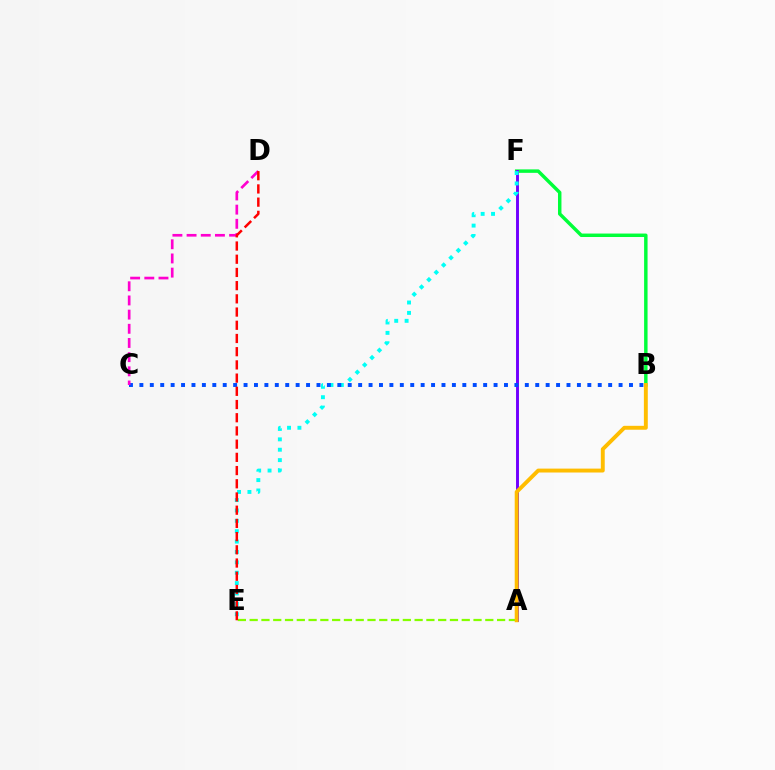{('B', 'F'): [{'color': '#00ff39', 'line_style': 'solid', 'thickness': 2.49}], ('A', 'F'): [{'color': '#7200ff', 'line_style': 'solid', 'thickness': 2.11}], ('E', 'F'): [{'color': '#00fff6', 'line_style': 'dotted', 'thickness': 2.82}], ('B', 'C'): [{'color': '#004bff', 'line_style': 'dotted', 'thickness': 2.83}], ('C', 'D'): [{'color': '#ff00cf', 'line_style': 'dashed', 'thickness': 1.93}], ('A', 'E'): [{'color': '#84ff00', 'line_style': 'dashed', 'thickness': 1.6}], ('A', 'B'): [{'color': '#ffbd00', 'line_style': 'solid', 'thickness': 2.81}], ('D', 'E'): [{'color': '#ff0000', 'line_style': 'dashed', 'thickness': 1.79}]}